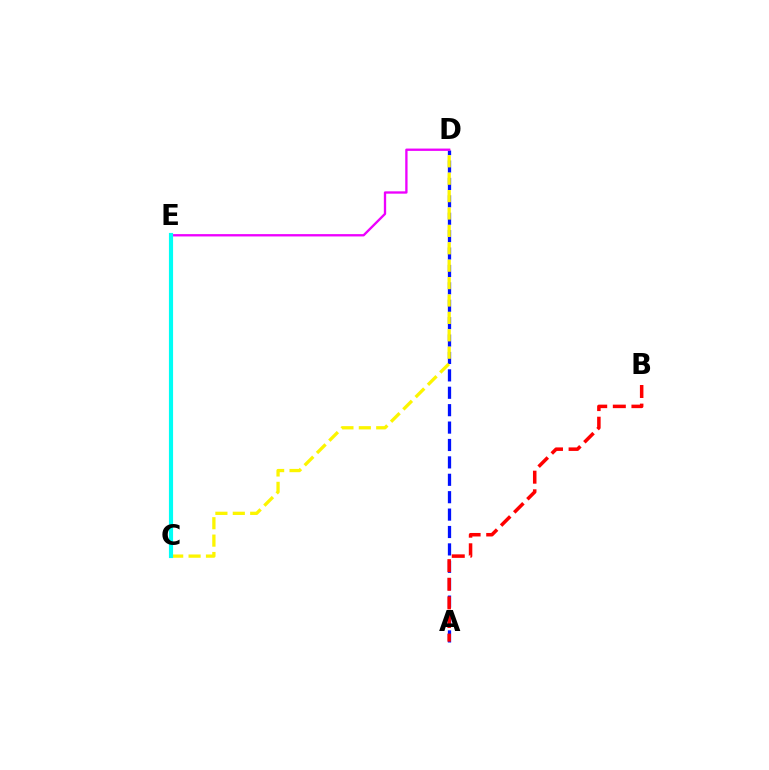{('C', 'E'): [{'color': '#08ff00', 'line_style': 'solid', 'thickness': 1.92}, {'color': '#00fff6', 'line_style': 'solid', 'thickness': 2.99}], ('A', 'D'): [{'color': '#0010ff', 'line_style': 'dashed', 'thickness': 2.36}], ('A', 'B'): [{'color': '#ff0000', 'line_style': 'dashed', 'thickness': 2.53}], ('C', 'D'): [{'color': '#fcf500', 'line_style': 'dashed', 'thickness': 2.36}], ('D', 'E'): [{'color': '#ee00ff', 'line_style': 'solid', 'thickness': 1.68}]}